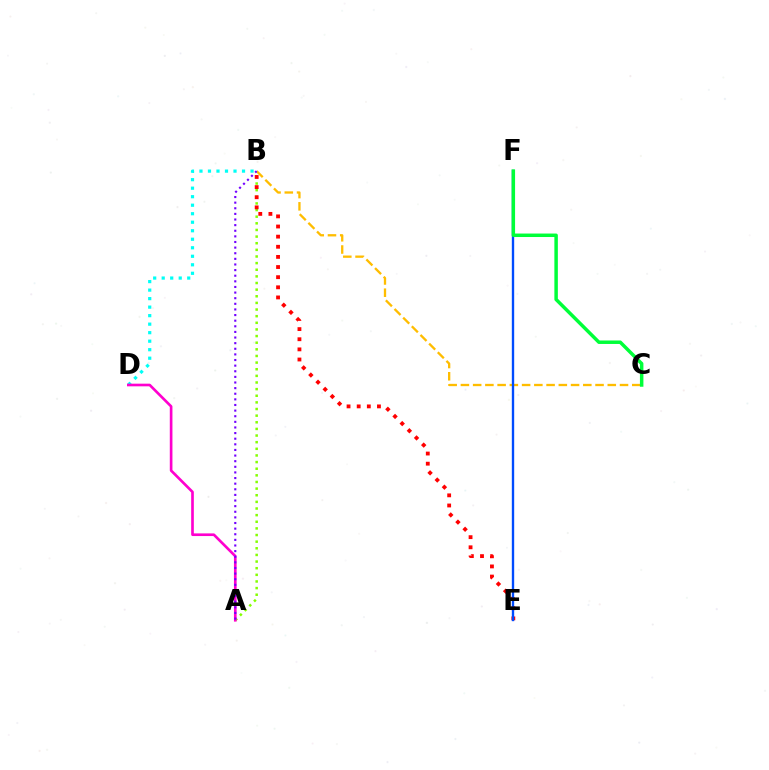{('B', 'D'): [{'color': '#00fff6', 'line_style': 'dotted', 'thickness': 2.31}], ('A', 'B'): [{'color': '#84ff00', 'line_style': 'dotted', 'thickness': 1.8}, {'color': '#7200ff', 'line_style': 'dotted', 'thickness': 1.53}], ('B', 'C'): [{'color': '#ffbd00', 'line_style': 'dashed', 'thickness': 1.66}], ('B', 'E'): [{'color': '#ff0000', 'line_style': 'dotted', 'thickness': 2.75}], ('E', 'F'): [{'color': '#004bff', 'line_style': 'solid', 'thickness': 1.7}], ('A', 'D'): [{'color': '#ff00cf', 'line_style': 'solid', 'thickness': 1.91}], ('C', 'F'): [{'color': '#00ff39', 'line_style': 'solid', 'thickness': 2.51}]}